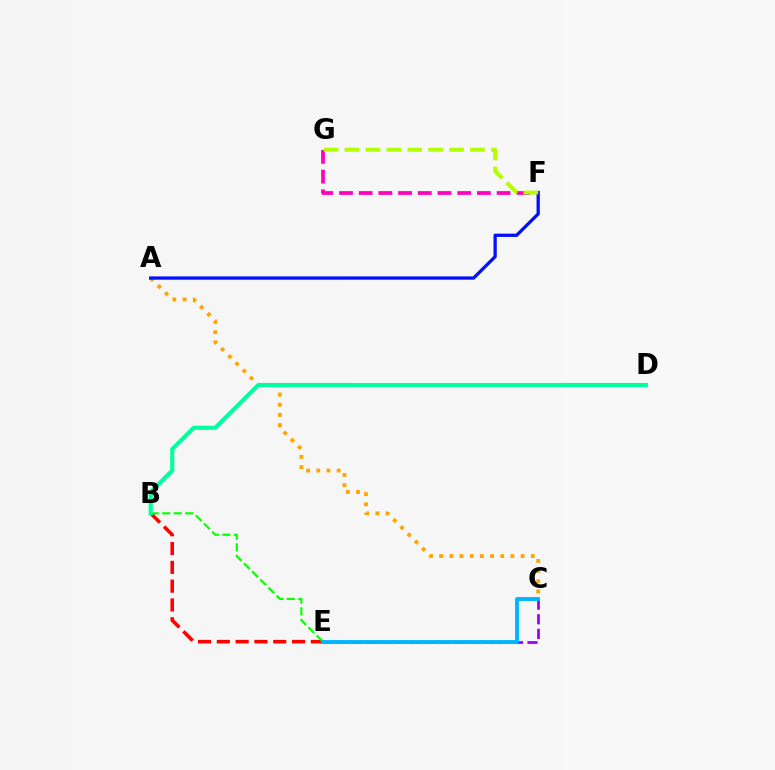{('B', 'E'): [{'color': '#ff0000', 'line_style': 'dashed', 'thickness': 2.55}, {'color': '#08ff00', 'line_style': 'dashed', 'thickness': 1.56}], ('F', 'G'): [{'color': '#ff00bd', 'line_style': 'dashed', 'thickness': 2.68}, {'color': '#b3ff00', 'line_style': 'dashed', 'thickness': 2.84}], ('A', 'C'): [{'color': '#ffa500', 'line_style': 'dotted', 'thickness': 2.77}], ('C', 'E'): [{'color': '#9b00ff', 'line_style': 'dashed', 'thickness': 1.99}, {'color': '#00b5ff', 'line_style': 'solid', 'thickness': 2.79}], ('A', 'F'): [{'color': '#0010ff', 'line_style': 'solid', 'thickness': 2.36}], ('B', 'D'): [{'color': '#00ff9d', 'line_style': 'solid', 'thickness': 2.97}]}